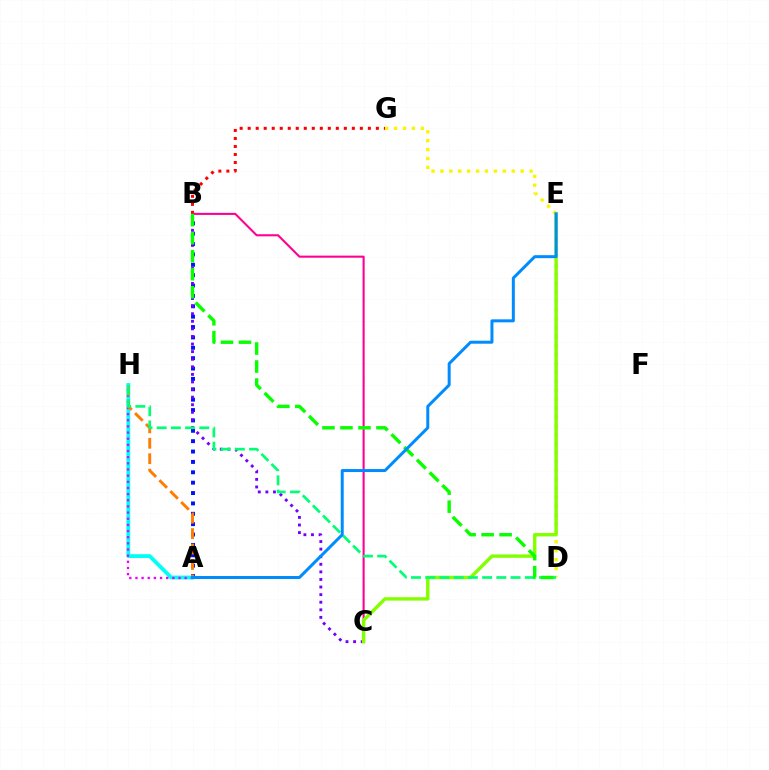{('A', 'B'): [{'color': '#0010ff', 'line_style': 'dotted', 'thickness': 2.82}], ('B', 'C'): [{'color': '#7200ff', 'line_style': 'dotted', 'thickness': 2.06}, {'color': '#ff0094', 'line_style': 'solid', 'thickness': 1.5}], ('A', 'H'): [{'color': '#00fff6', 'line_style': 'solid', 'thickness': 2.76}, {'color': '#ee00ff', 'line_style': 'dotted', 'thickness': 1.67}, {'color': '#ff7c00', 'line_style': 'dashed', 'thickness': 2.1}], ('D', 'G'): [{'color': '#fcf500', 'line_style': 'dotted', 'thickness': 2.42}], ('B', 'G'): [{'color': '#ff0000', 'line_style': 'dotted', 'thickness': 2.18}], ('C', 'E'): [{'color': '#84ff00', 'line_style': 'solid', 'thickness': 2.46}], ('D', 'H'): [{'color': '#00ff74', 'line_style': 'dashed', 'thickness': 1.93}], ('B', 'D'): [{'color': '#08ff00', 'line_style': 'dashed', 'thickness': 2.45}], ('A', 'E'): [{'color': '#008cff', 'line_style': 'solid', 'thickness': 2.16}]}